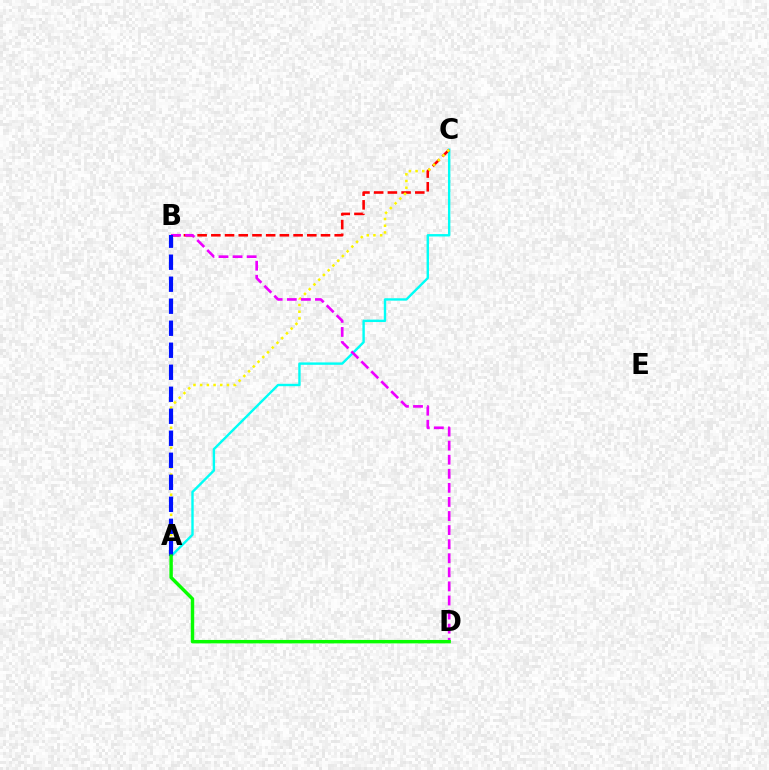{('A', 'C'): [{'color': '#00fff6', 'line_style': 'solid', 'thickness': 1.73}, {'color': '#fcf500', 'line_style': 'dotted', 'thickness': 1.82}], ('B', 'C'): [{'color': '#ff0000', 'line_style': 'dashed', 'thickness': 1.86}], ('B', 'D'): [{'color': '#ee00ff', 'line_style': 'dashed', 'thickness': 1.91}], ('A', 'B'): [{'color': '#0010ff', 'line_style': 'dashed', 'thickness': 2.99}], ('A', 'D'): [{'color': '#08ff00', 'line_style': 'solid', 'thickness': 2.47}]}